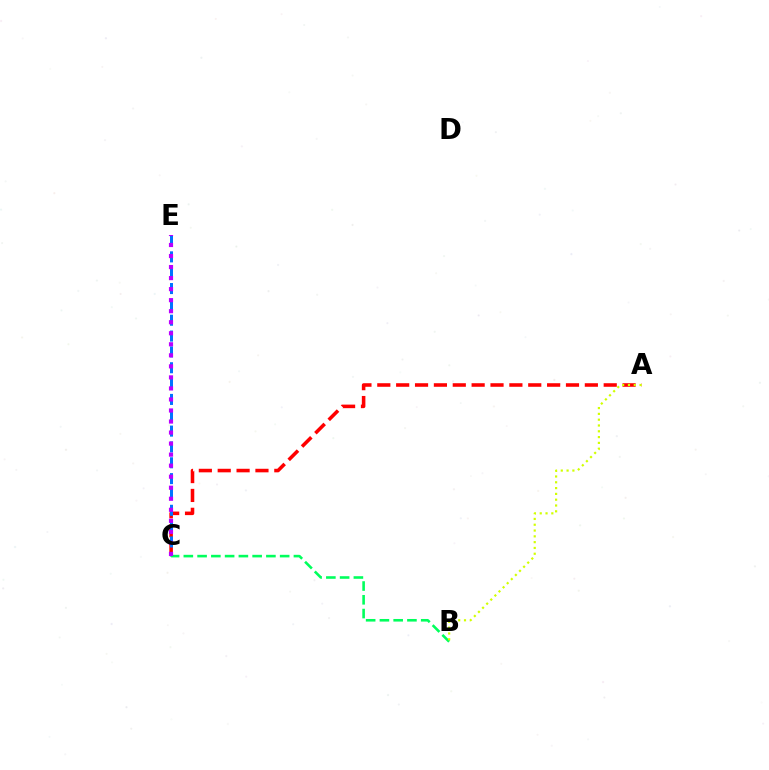{('A', 'C'): [{'color': '#ff0000', 'line_style': 'dashed', 'thickness': 2.56}], ('C', 'E'): [{'color': '#0074ff', 'line_style': 'dashed', 'thickness': 2.15}, {'color': '#b900ff', 'line_style': 'dotted', 'thickness': 3.0}], ('B', 'C'): [{'color': '#00ff5c', 'line_style': 'dashed', 'thickness': 1.87}], ('A', 'B'): [{'color': '#d1ff00', 'line_style': 'dotted', 'thickness': 1.58}]}